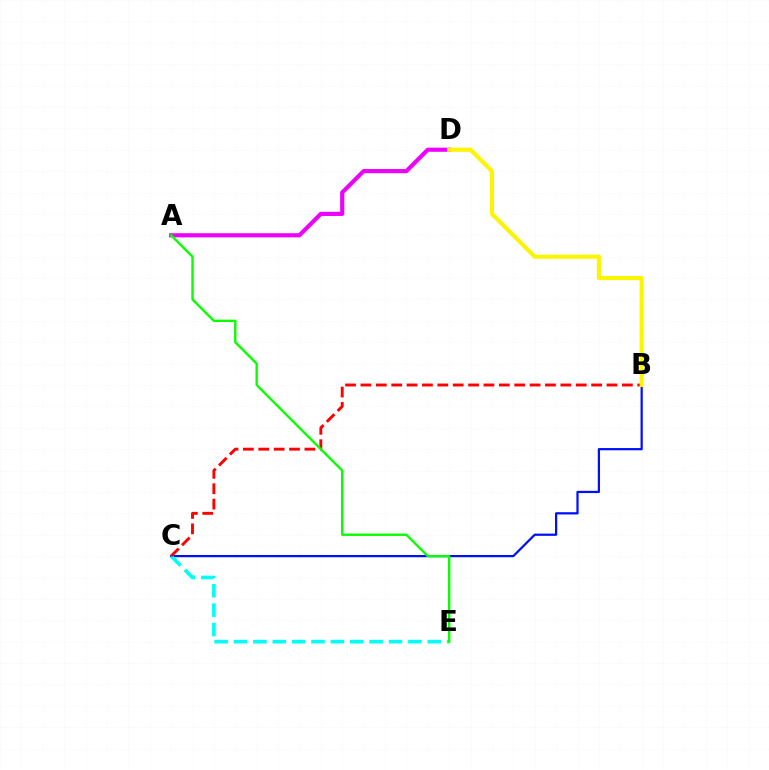{('B', 'C'): [{'color': '#0010ff', 'line_style': 'solid', 'thickness': 1.61}, {'color': '#ff0000', 'line_style': 'dashed', 'thickness': 2.09}], ('A', 'D'): [{'color': '#ee00ff', 'line_style': 'solid', 'thickness': 2.98}], ('C', 'E'): [{'color': '#00fff6', 'line_style': 'dashed', 'thickness': 2.63}], ('B', 'D'): [{'color': '#fcf500', 'line_style': 'solid', 'thickness': 2.98}], ('A', 'E'): [{'color': '#08ff00', 'line_style': 'solid', 'thickness': 1.72}]}